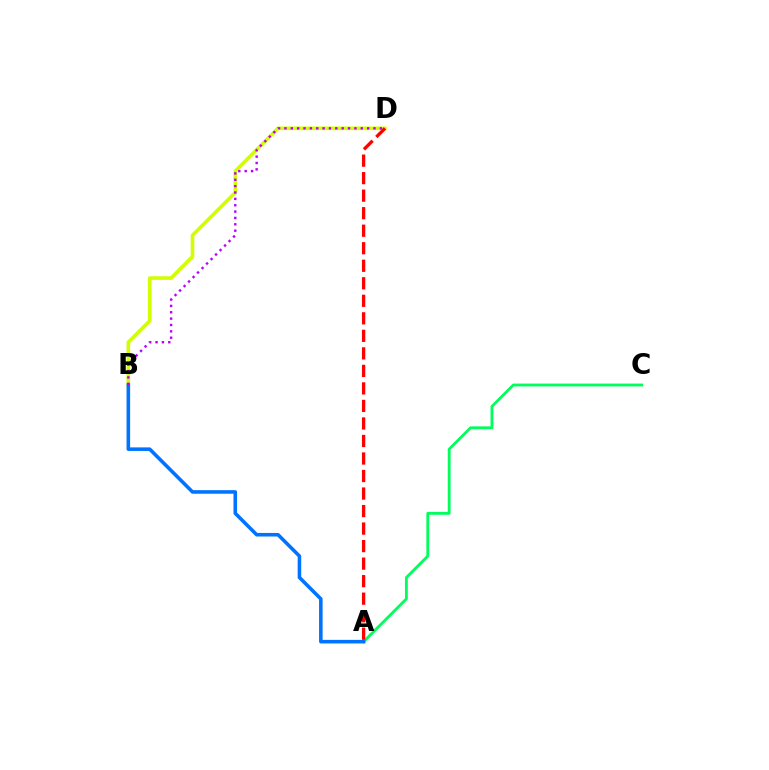{('B', 'D'): [{'color': '#d1ff00', 'line_style': 'solid', 'thickness': 2.61}, {'color': '#b900ff', 'line_style': 'dotted', 'thickness': 1.73}], ('A', 'C'): [{'color': '#00ff5c', 'line_style': 'solid', 'thickness': 2.04}], ('A', 'B'): [{'color': '#0074ff', 'line_style': 'solid', 'thickness': 2.57}], ('A', 'D'): [{'color': '#ff0000', 'line_style': 'dashed', 'thickness': 2.38}]}